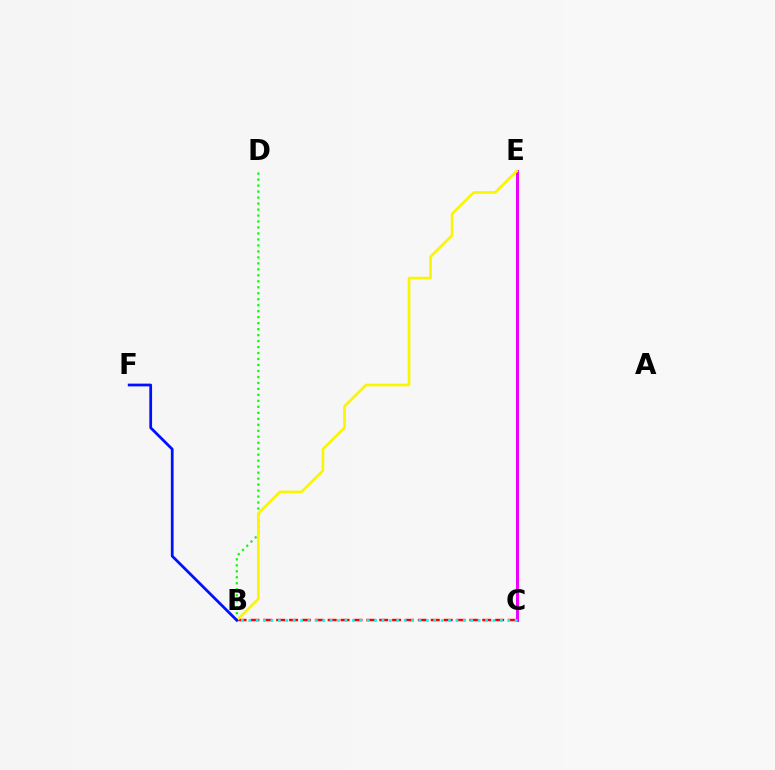{('B', 'C'): [{'color': '#ff0000', 'line_style': 'dashed', 'thickness': 1.75}, {'color': '#00fff6', 'line_style': 'dotted', 'thickness': 2.01}], ('C', 'E'): [{'color': '#ee00ff', 'line_style': 'solid', 'thickness': 2.18}], ('B', 'D'): [{'color': '#08ff00', 'line_style': 'dotted', 'thickness': 1.62}], ('B', 'E'): [{'color': '#fcf500', 'line_style': 'solid', 'thickness': 1.93}], ('B', 'F'): [{'color': '#0010ff', 'line_style': 'solid', 'thickness': 1.98}]}